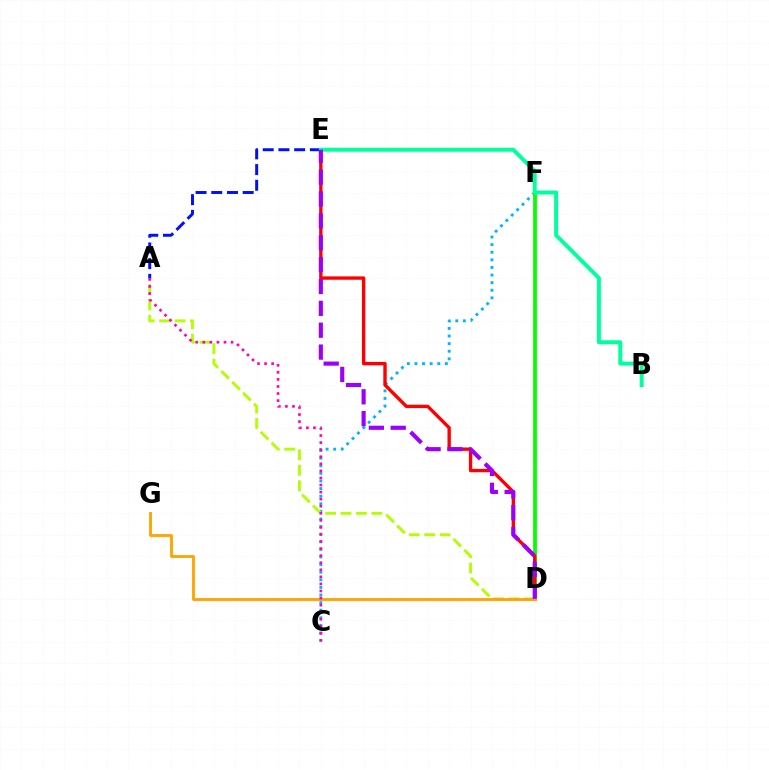{('A', 'E'): [{'color': '#0010ff', 'line_style': 'dashed', 'thickness': 2.13}], ('C', 'F'): [{'color': '#00b5ff', 'line_style': 'dotted', 'thickness': 2.07}], ('A', 'D'): [{'color': '#b3ff00', 'line_style': 'dashed', 'thickness': 2.09}], ('D', 'F'): [{'color': '#08ff00', 'line_style': 'solid', 'thickness': 2.73}], ('D', 'E'): [{'color': '#ff0000', 'line_style': 'solid', 'thickness': 2.42}, {'color': '#9b00ff', 'line_style': 'dashed', 'thickness': 2.97}], ('D', 'G'): [{'color': '#ffa500', 'line_style': 'solid', 'thickness': 2.06}], ('B', 'E'): [{'color': '#00ff9d', 'line_style': 'solid', 'thickness': 2.84}], ('A', 'C'): [{'color': '#ff00bd', 'line_style': 'dotted', 'thickness': 1.92}]}